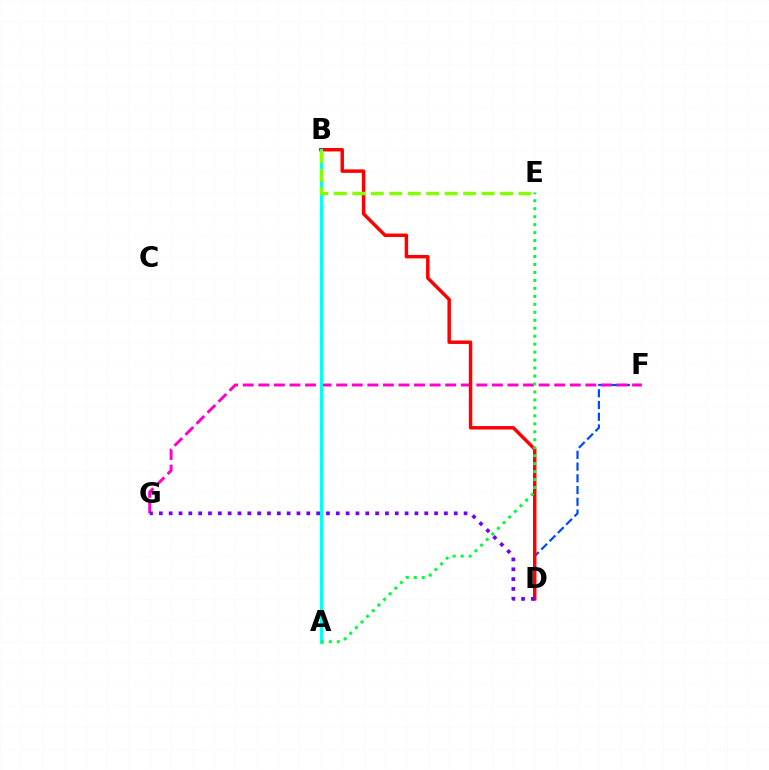{('D', 'F'): [{'color': '#004bff', 'line_style': 'dashed', 'thickness': 1.59}], ('A', 'B'): [{'color': '#ffbd00', 'line_style': 'dashed', 'thickness': 1.94}, {'color': '#00fff6', 'line_style': 'solid', 'thickness': 2.25}], ('F', 'G'): [{'color': '#ff00cf', 'line_style': 'dashed', 'thickness': 2.12}], ('B', 'D'): [{'color': '#ff0000', 'line_style': 'solid', 'thickness': 2.49}], ('D', 'G'): [{'color': '#7200ff', 'line_style': 'dotted', 'thickness': 2.67}], ('B', 'E'): [{'color': '#84ff00', 'line_style': 'dashed', 'thickness': 2.51}], ('A', 'E'): [{'color': '#00ff39', 'line_style': 'dotted', 'thickness': 2.16}]}